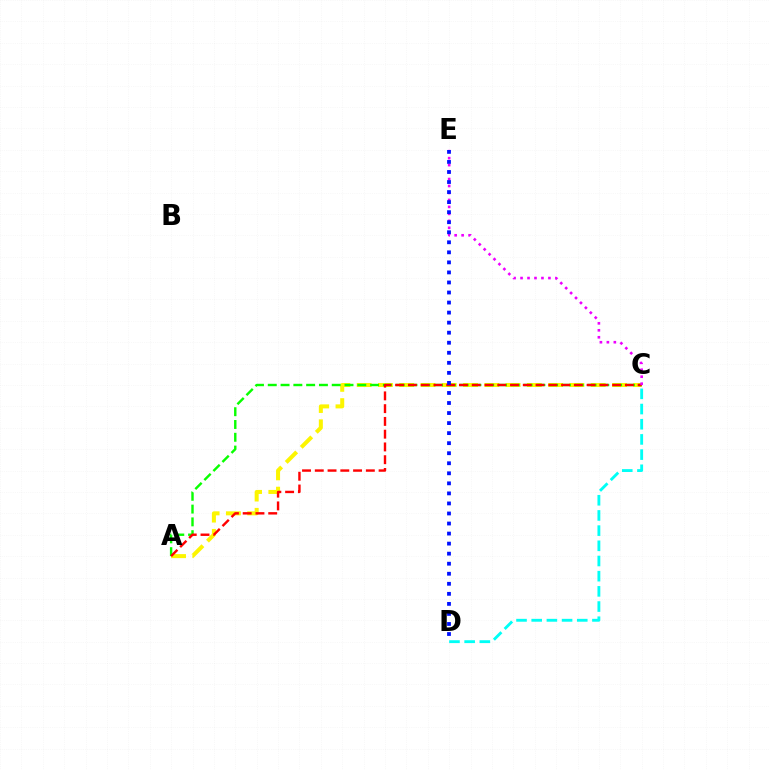{('A', 'C'): [{'color': '#fcf500', 'line_style': 'dashed', 'thickness': 2.89}, {'color': '#08ff00', 'line_style': 'dashed', 'thickness': 1.74}, {'color': '#ff0000', 'line_style': 'dashed', 'thickness': 1.73}], ('C', 'D'): [{'color': '#00fff6', 'line_style': 'dashed', 'thickness': 2.06}], ('C', 'E'): [{'color': '#ee00ff', 'line_style': 'dotted', 'thickness': 1.89}], ('D', 'E'): [{'color': '#0010ff', 'line_style': 'dotted', 'thickness': 2.73}]}